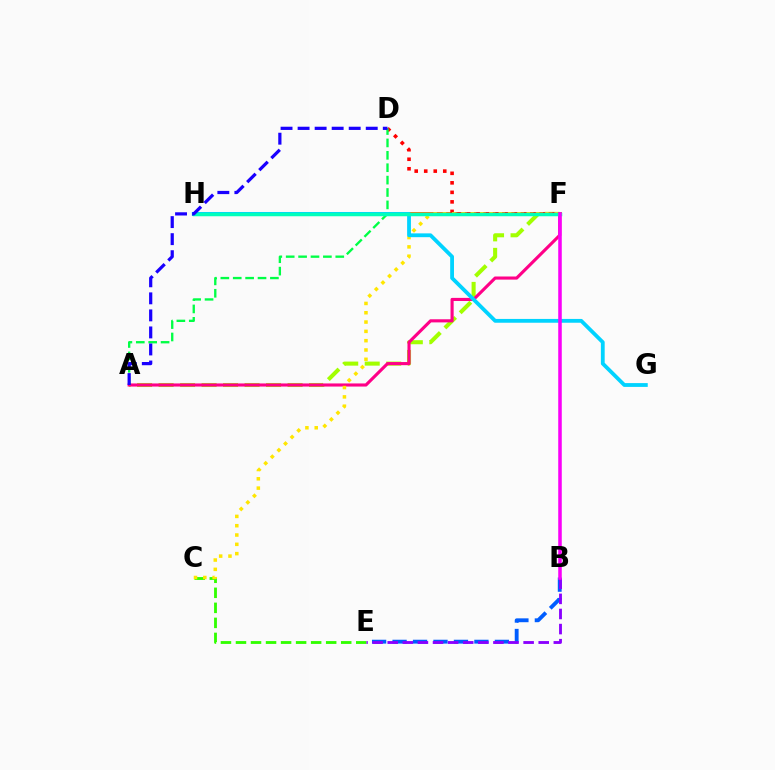{('A', 'F'): [{'color': '#a2ff00', 'line_style': 'dashed', 'thickness': 2.92}, {'color': '#ff0088', 'line_style': 'solid', 'thickness': 2.25}], ('F', 'H'): [{'color': '#ff7000', 'line_style': 'solid', 'thickness': 2.86}, {'color': '#00ffbb', 'line_style': 'solid', 'thickness': 2.52}], ('D', 'F'): [{'color': '#ff0000', 'line_style': 'dotted', 'thickness': 2.59}], ('C', 'E'): [{'color': '#31ff00', 'line_style': 'dashed', 'thickness': 2.04}], ('C', 'F'): [{'color': '#ffe600', 'line_style': 'dotted', 'thickness': 2.53}], ('A', 'D'): [{'color': '#00ff45', 'line_style': 'dashed', 'thickness': 1.68}, {'color': '#1900ff', 'line_style': 'dashed', 'thickness': 2.31}], ('G', 'H'): [{'color': '#00d3ff', 'line_style': 'solid', 'thickness': 2.74}], ('B', 'E'): [{'color': '#005dff', 'line_style': 'dashed', 'thickness': 2.78}, {'color': '#8a00ff', 'line_style': 'dashed', 'thickness': 2.05}], ('B', 'F'): [{'color': '#fa00f9', 'line_style': 'solid', 'thickness': 2.55}]}